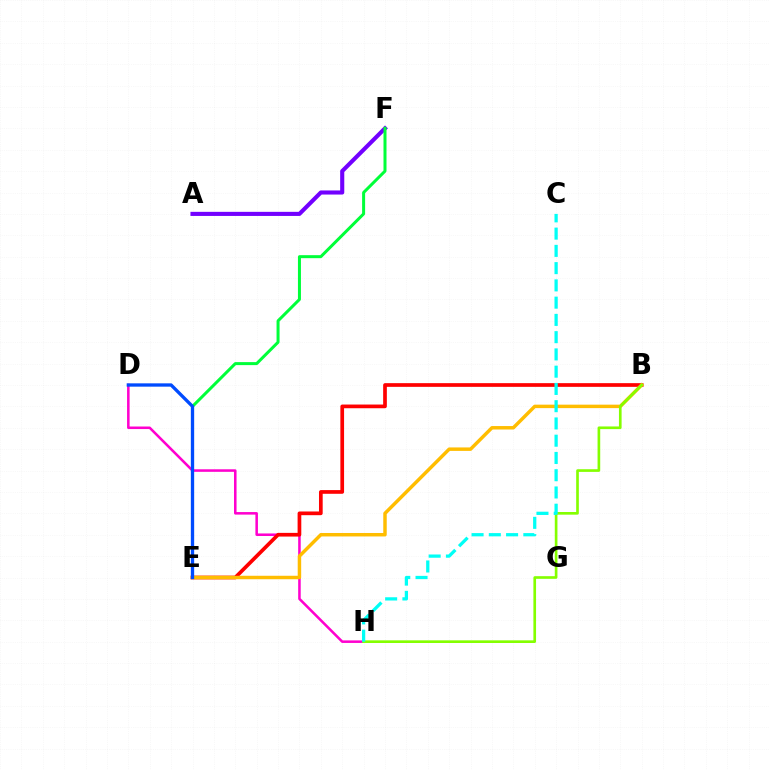{('D', 'H'): [{'color': '#ff00cf', 'line_style': 'solid', 'thickness': 1.83}], ('A', 'F'): [{'color': '#7200ff', 'line_style': 'solid', 'thickness': 2.95}], ('B', 'E'): [{'color': '#ff0000', 'line_style': 'solid', 'thickness': 2.66}, {'color': '#ffbd00', 'line_style': 'solid', 'thickness': 2.49}], ('E', 'F'): [{'color': '#00ff39', 'line_style': 'solid', 'thickness': 2.16}], ('B', 'H'): [{'color': '#84ff00', 'line_style': 'solid', 'thickness': 1.91}], ('D', 'E'): [{'color': '#004bff', 'line_style': 'solid', 'thickness': 2.39}], ('C', 'H'): [{'color': '#00fff6', 'line_style': 'dashed', 'thickness': 2.34}]}